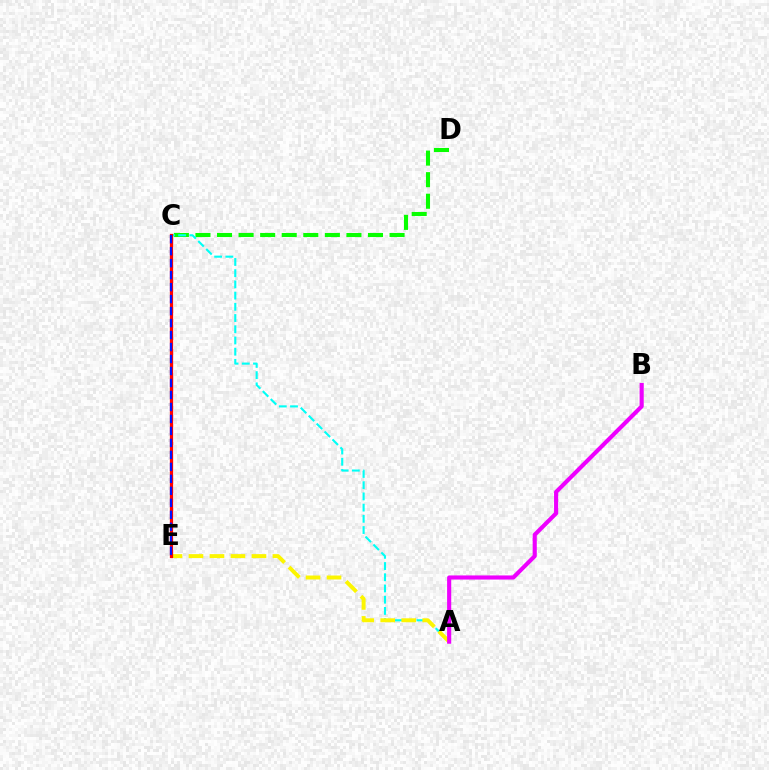{('C', 'D'): [{'color': '#08ff00', 'line_style': 'dashed', 'thickness': 2.93}], ('A', 'C'): [{'color': '#00fff6', 'line_style': 'dashed', 'thickness': 1.52}], ('A', 'E'): [{'color': '#fcf500', 'line_style': 'dashed', 'thickness': 2.85}], ('C', 'E'): [{'color': '#ff0000', 'line_style': 'solid', 'thickness': 2.35}, {'color': '#0010ff', 'line_style': 'dashed', 'thickness': 1.63}], ('A', 'B'): [{'color': '#ee00ff', 'line_style': 'solid', 'thickness': 2.97}]}